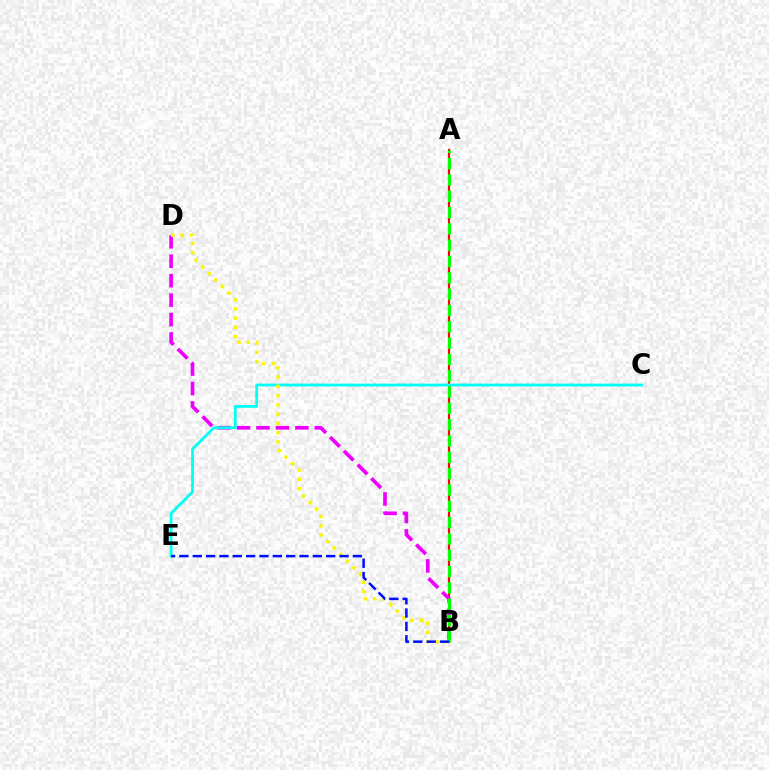{('A', 'B'): [{'color': '#ff0000', 'line_style': 'solid', 'thickness': 1.57}, {'color': '#08ff00', 'line_style': 'dashed', 'thickness': 2.22}], ('B', 'D'): [{'color': '#ee00ff', 'line_style': 'dashed', 'thickness': 2.64}, {'color': '#fcf500', 'line_style': 'dotted', 'thickness': 2.51}], ('C', 'E'): [{'color': '#00fff6', 'line_style': 'solid', 'thickness': 2.01}], ('B', 'E'): [{'color': '#0010ff', 'line_style': 'dashed', 'thickness': 1.81}]}